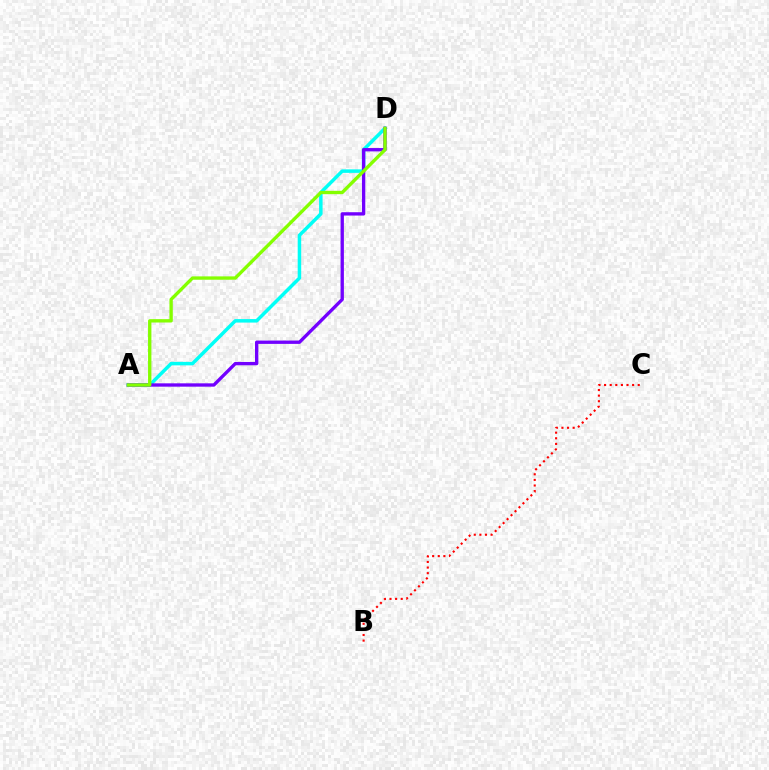{('A', 'D'): [{'color': '#00fff6', 'line_style': 'solid', 'thickness': 2.51}, {'color': '#7200ff', 'line_style': 'solid', 'thickness': 2.4}, {'color': '#84ff00', 'line_style': 'solid', 'thickness': 2.41}], ('B', 'C'): [{'color': '#ff0000', 'line_style': 'dotted', 'thickness': 1.52}]}